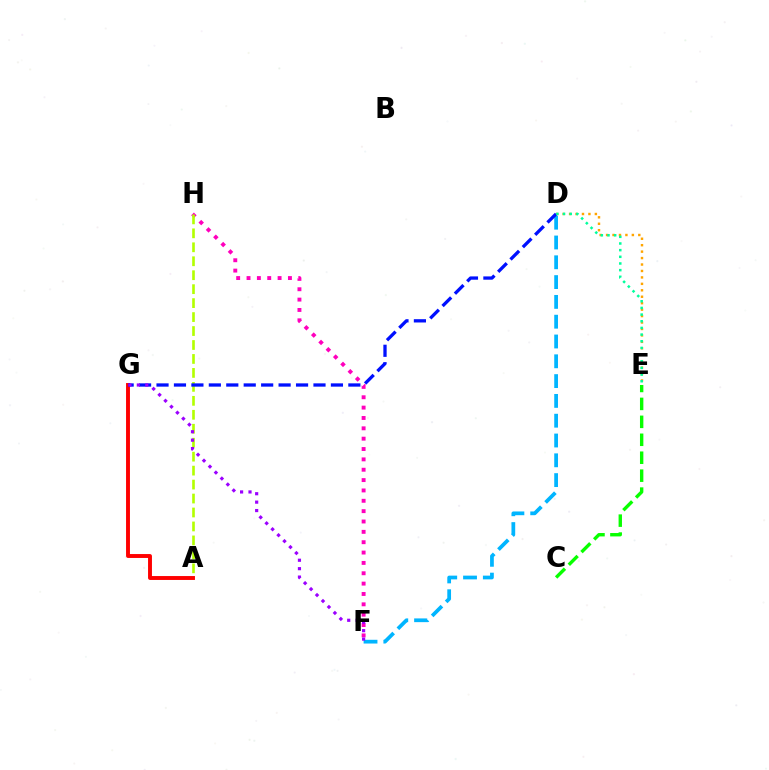{('D', 'E'): [{'color': '#ffa500', 'line_style': 'dotted', 'thickness': 1.75}, {'color': '#00ff9d', 'line_style': 'dotted', 'thickness': 1.81}], ('F', 'H'): [{'color': '#ff00bd', 'line_style': 'dotted', 'thickness': 2.81}], ('A', 'H'): [{'color': '#b3ff00', 'line_style': 'dashed', 'thickness': 1.9}], ('C', 'E'): [{'color': '#08ff00', 'line_style': 'dashed', 'thickness': 2.44}], ('A', 'G'): [{'color': '#ff0000', 'line_style': 'solid', 'thickness': 2.81}], ('D', 'F'): [{'color': '#00b5ff', 'line_style': 'dashed', 'thickness': 2.69}], ('D', 'G'): [{'color': '#0010ff', 'line_style': 'dashed', 'thickness': 2.37}], ('F', 'G'): [{'color': '#9b00ff', 'line_style': 'dotted', 'thickness': 2.29}]}